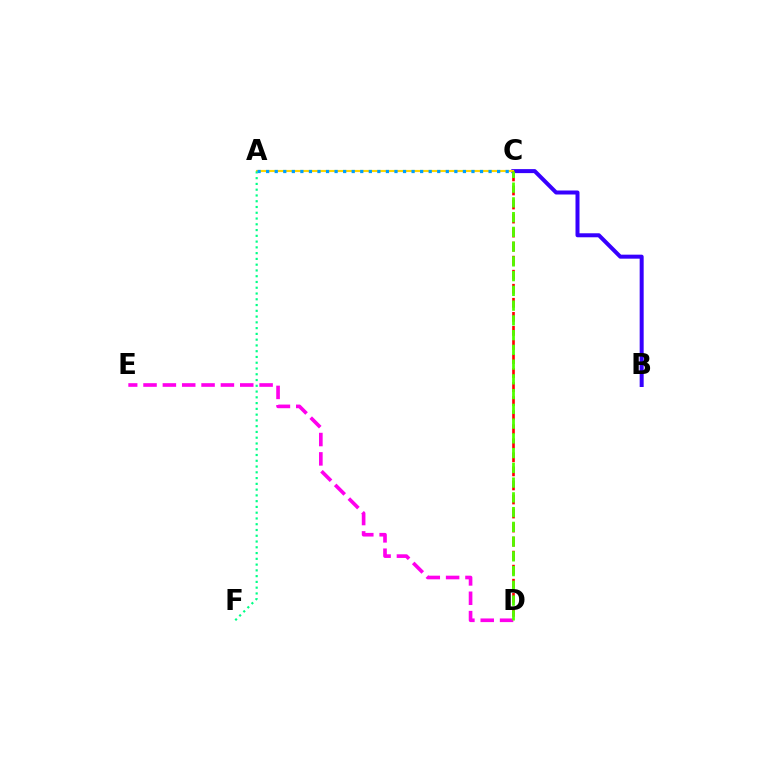{('B', 'C'): [{'color': '#3700ff', 'line_style': 'solid', 'thickness': 2.88}], ('A', 'C'): [{'color': '#ffd500', 'line_style': 'solid', 'thickness': 1.53}, {'color': '#009eff', 'line_style': 'dotted', 'thickness': 2.32}], ('A', 'F'): [{'color': '#00ff86', 'line_style': 'dotted', 'thickness': 1.57}], ('C', 'D'): [{'color': '#ff0000', 'line_style': 'dashed', 'thickness': 1.91}, {'color': '#4fff00', 'line_style': 'dashed', 'thickness': 2.0}], ('D', 'E'): [{'color': '#ff00ed', 'line_style': 'dashed', 'thickness': 2.63}]}